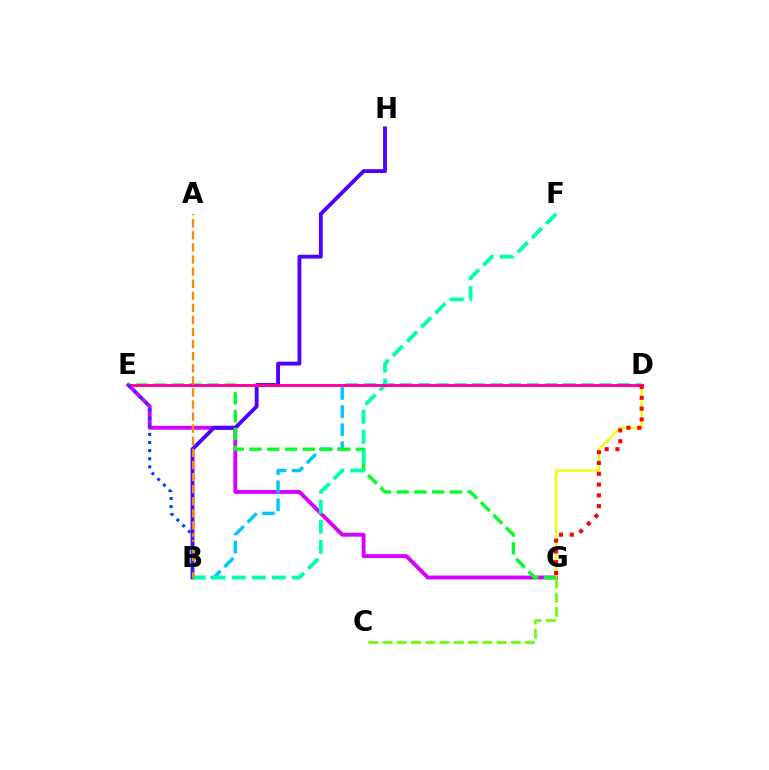{('E', 'G'): [{'color': '#d600ff', 'line_style': 'solid', 'thickness': 2.8}, {'color': '#00ff27', 'line_style': 'dashed', 'thickness': 2.41}], ('B', 'H'): [{'color': '#4f00ff', 'line_style': 'solid', 'thickness': 2.77}], ('D', 'G'): [{'color': '#eeff00', 'line_style': 'solid', 'thickness': 1.65}, {'color': '#ff0000', 'line_style': 'dotted', 'thickness': 2.93}], ('B', 'D'): [{'color': '#00c7ff', 'line_style': 'dashed', 'thickness': 2.46}], ('B', 'F'): [{'color': '#00ffaf', 'line_style': 'dashed', 'thickness': 2.72}], ('C', 'G'): [{'color': '#66ff00', 'line_style': 'dashed', 'thickness': 1.94}], ('D', 'E'): [{'color': '#ff00a0', 'line_style': 'solid', 'thickness': 2.08}], ('A', 'B'): [{'color': '#ff8800', 'line_style': 'dashed', 'thickness': 1.64}], ('B', 'E'): [{'color': '#003fff', 'line_style': 'dotted', 'thickness': 2.2}]}